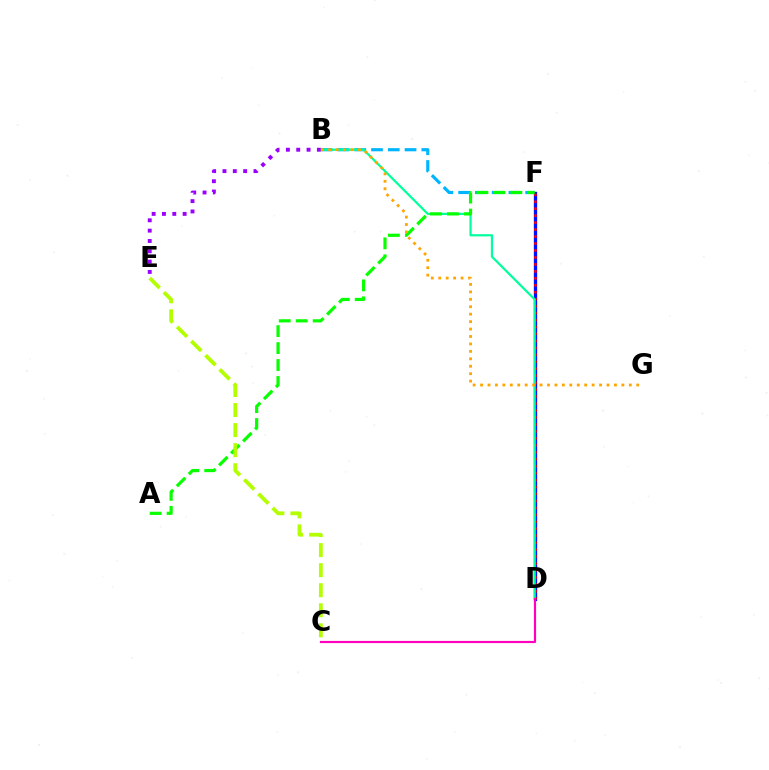{('B', 'F'): [{'color': '#00b5ff', 'line_style': 'dashed', 'thickness': 2.28}], ('D', 'F'): [{'color': '#0010ff', 'line_style': 'solid', 'thickness': 2.36}, {'color': '#ff0000', 'line_style': 'dotted', 'thickness': 1.89}], ('B', 'D'): [{'color': '#00ff9d', 'line_style': 'solid', 'thickness': 1.6}], ('C', 'D'): [{'color': '#ff00bd', 'line_style': 'solid', 'thickness': 1.56}], ('A', 'F'): [{'color': '#08ff00', 'line_style': 'dashed', 'thickness': 2.3}], ('B', 'E'): [{'color': '#9b00ff', 'line_style': 'dotted', 'thickness': 2.81}], ('B', 'G'): [{'color': '#ffa500', 'line_style': 'dotted', 'thickness': 2.02}], ('C', 'E'): [{'color': '#b3ff00', 'line_style': 'dashed', 'thickness': 2.72}]}